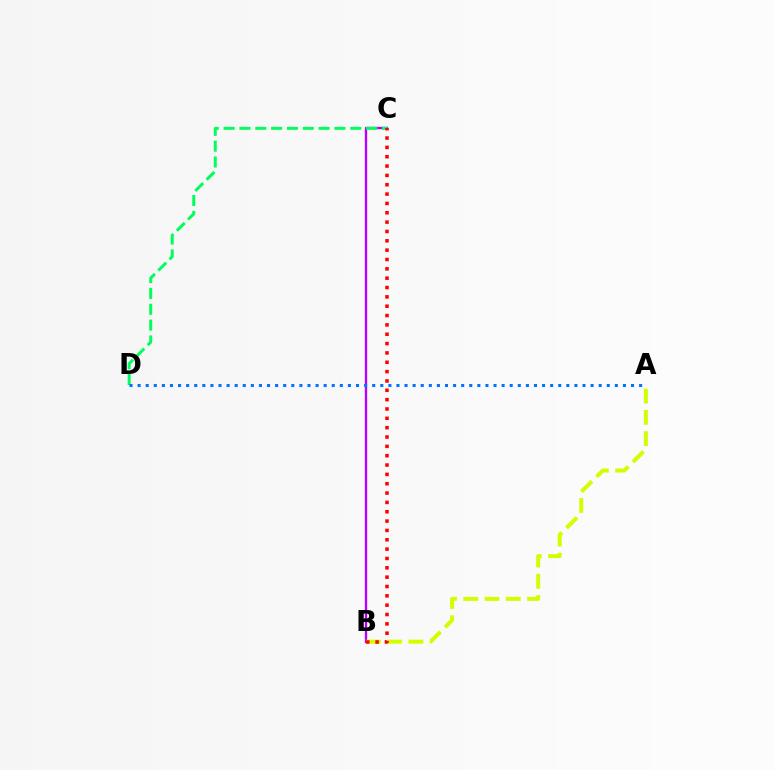{('B', 'C'): [{'color': '#b900ff', 'line_style': 'solid', 'thickness': 1.7}, {'color': '#ff0000', 'line_style': 'dotted', 'thickness': 2.54}], ('A', 'B'): [{'color': '#d1ff00', 'line_style': 'dashed', 'thickness': 2.89}], ('C', 'D'): [{'color': '#00ff5c', 'line_style': 'dashed', 'thickness': 2.15}], ('A', 'D'): [{'color': '#0074ff', 'line_style': 'dotted', 'thickness': 2.2}]}